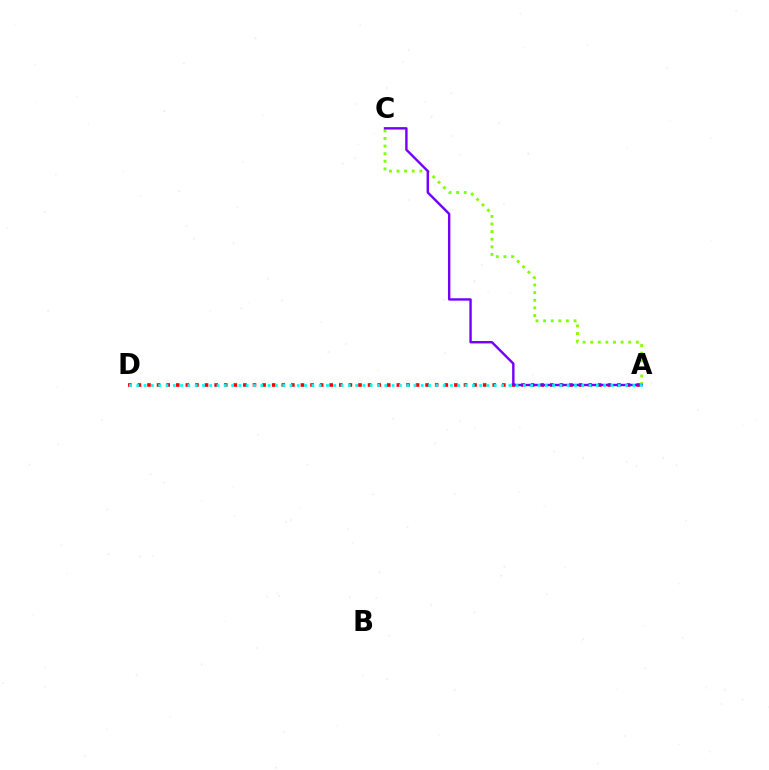{('A', 'D'): [{'color': '#ff0000', 'line_style': 'dotted', 'thickness': 2.61}, {'color': '#00fff6', 'line_style': 'dotted', 'thickness': 1.98}], ('A', 'C'): [{'color': '#84ff00', 'line_style': 'dotted', 'thickness': 2.07}, {'color': '#7200ff', 'line_style': 'solid', 'thickness': 1.73}]}